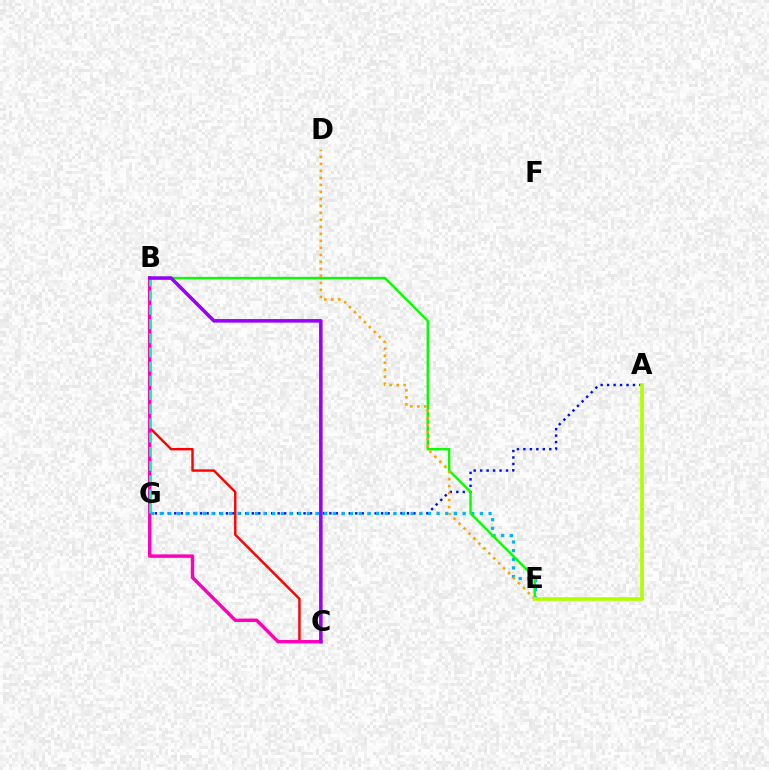{('A', 'G'): [{'color': '#0010ff', 'line_style': 'dotted', 'thickness': 1.76}], ('B', 'C'): [{'color': '#ff0000', 'line_style': 'solid', 'thickness': 1.74}, {'color': '#ff00bd', 'line_style': 'solid', 'thickness': 2.48}, {'color': '#9b00ff', 'line_style': 'solid', 'thickness': 2.55}], ('B', 'G'): [{'color': '#00ff9d', 'line_style': 'dashed', 'thickness': 1.93}], ('E', 'G'): [{'color': '#00b5ff', 'line_style': 'dotted', 'thickness': 2.35}], ('B', 'E'): [{'color': '#08ff00', 'line_style': 'solid', 'thickness': 1.74}], ('D', 'E'): [{'color': '#ffa500', 'line_style': 'dotted', 'thickness': 1.9}], ('A', 'E'): [{'color': '#b3ff00', 'line_style': 'solid', 'thickness': 2.66}]}